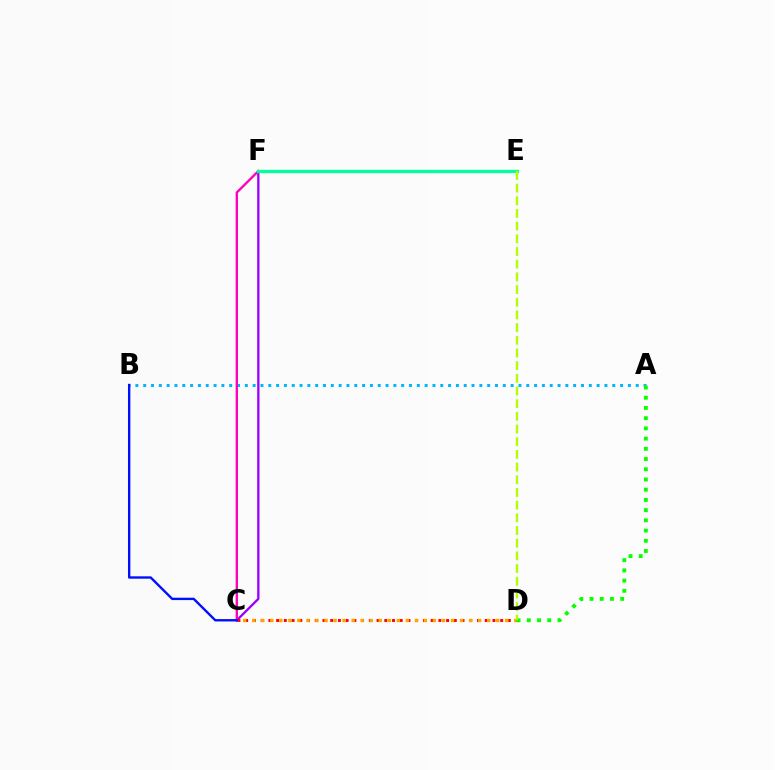{('C', 'F'): [{'color': '#9b00ff', 'line_style': 'solid', 'thickness': 1.67}, {'color': '#ff00bd', 'line_style': 'solid', 'thickness': 1.69}], ('C', 'D'): [{'color': '#ff0000', 'line_style': 'dotted', 'thickness': 2.1}, {'color': '#ffa500', 'line_style': 'dotted', 'thickness': 2.46}], ('A', 'B'): [{'color': '#00b5ff', 'line_style': 'dotted', 'thickness': 2.12}], ('A', 'D'): [{'color': '#08ff00', 'line_style': 'dotted', 'thickness': 2.78}], ('E', 'F'): [{'color': '#00ff9d', 'line_style': 'solid', 'thickness': 2.38}], ('D', 'E'): [{'color': '#b3ff00', 'line_style': 'dashed', 'thickness': 1.72}], ('B', 'C'): [{'color': '#0010ff', 'line_style': 'solid', 'thickness': 1.71}]}